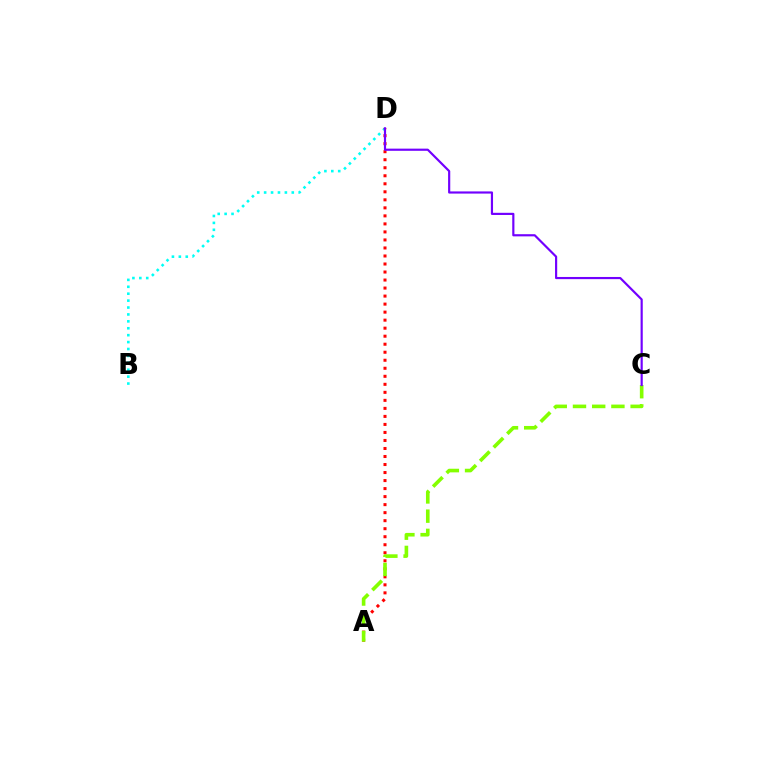{('B', 'D'): [{'color': '#00fff6', 'line_style': 'dotted', 'thickness': 1.88}], ('A', 'D'): [{'color': '#ff0000', 'line_style': 'dotted', 'thickness': 2.18}], ('A', 'C'): [{'color': '#84ff00', 'line_style': 'dashed', 'thickness': 2.61}], ('C', 'D'): [{'color': '#7200ff', 'line_style': 'solid', 'thickness': 1.56}]}